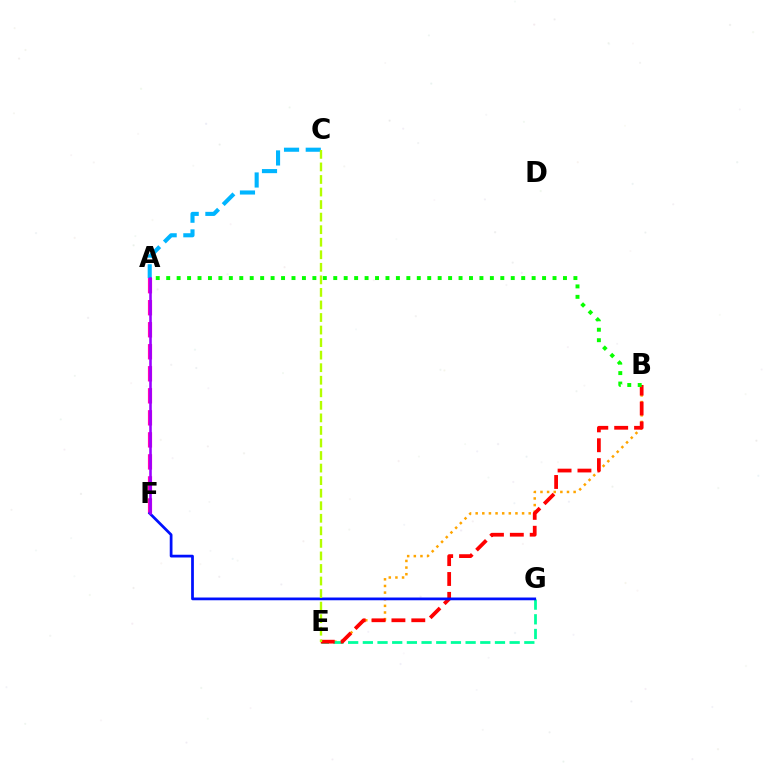{('B', 'E'): [{'color': '#ffa500', 'line_style': 'dotted', 'thickness': 1.8}, {'color': '#ff0000', 'line_style': 'dashed', 'thickness': 2.7}], ('E', 'G'): [{'color': '#00ff9d', 'line_style': 'dashed', 'thickness': 1.99}], ('A', 'C'): [{'color': '#00b5ff', 'line_style': 'dashed', 'thickness': 2.95}], ('A', 'F'): [{'color': '#ff00bd', 'line_style': 'dashed', 'thickness': 2.99}, {'color': '#9b00ff', 'line_style': 'solid', 'thickness': 1.87}], ('F', 'G'): [{'color': '#0010ff', 'line_style': 'solid', 'thickness': 1.98}], ('C', 'E'): [{'color': '#b3ff00', 'line_style': 'dashed', 'thickness': 1.7}], ('A', 'B'): [{'color': '#08ff00', 'line_style': 'dotted', 'thickness': 2.84}]}